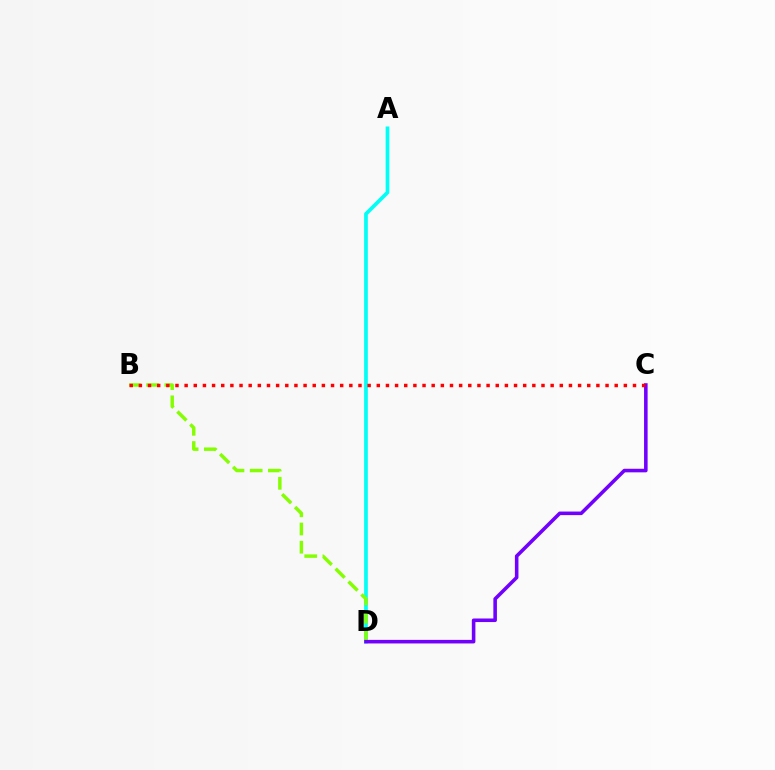{('A', 'D'): [{'color': '#00fff6', 'line_style': 'solid', 'thickness': 2.65}], ('B', 'D'): [{'color': '#84ff00', 'line_style': 'dashed', 'thickness': 2.47}], ('C', 'D'): [{'color': '#7200ff', 'line_style': 'solid', 'thickness': 2.57}], ('B', 'C'): [{'color': '#ff0000', 'line_style': 'dotted', 'thickness': 2.49}]}